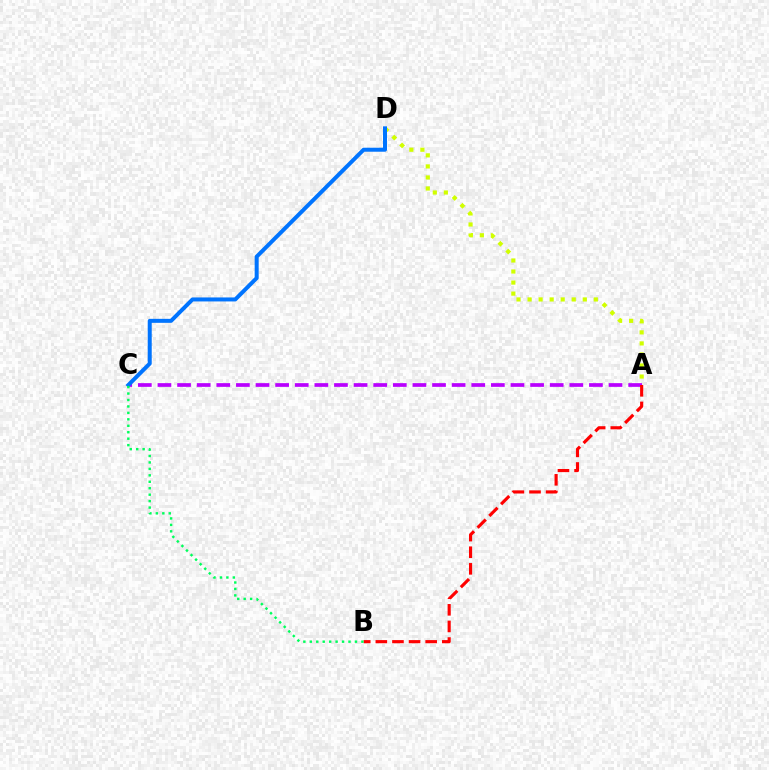{('A', 'D'): [{'color': '#d1ff00', 'line_style': 'dotted', 'thickness': 3.0}], ('A', 'C'): [{'color': '#b900ff', 'line_style': 'dashed', 'thickness': 2.66}], ('C', 'D'): [{'color': '#0074ff', 'line_style': 'solid', 'thickness': 2.88}], ('A', 'B'): [{'color': '#ff0000', 'line_style': 'dashed', 'thickness': 2.26}], ('B', 'C'): [{'color': '#00ff5c', 'line_style': 'dotted', 'thickness': 1.75}]}